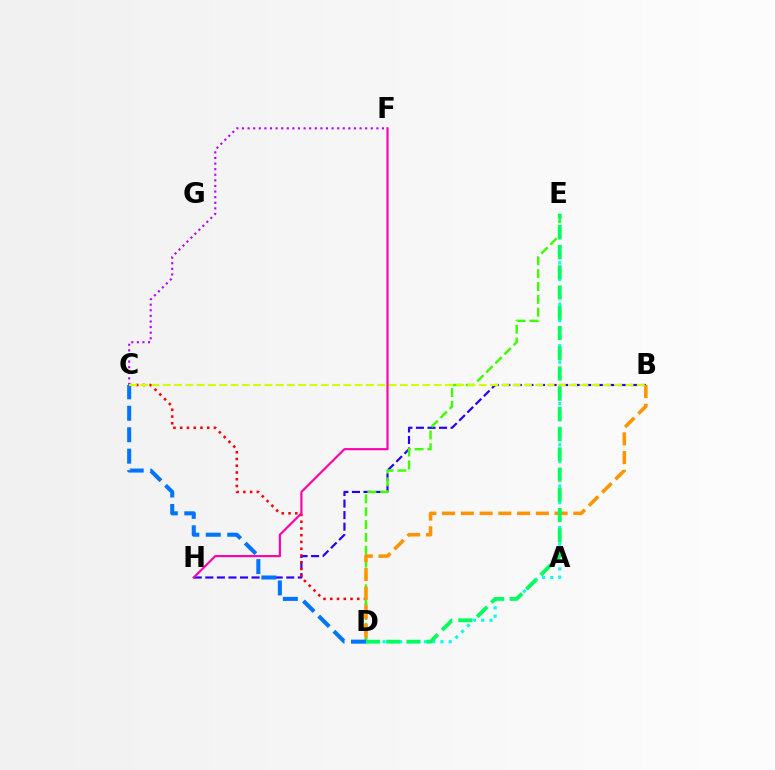{('B', 'H'): [{'color': '#2500ff', 'line_style': 'dashed', 'thickness': 1.57}], ('D', 'E'): [{'color': '#00fff6', 'line_style': 'dotted', 'thickness': 2.25}, {'color': '#3dff00', 'line_style': 'dashed', 'thickness': 1.75}, {'color': '#00ff5c', 'line_style': 'dashed', 'thickness': 2.75}], ('C', 'D'): [{'color': '#ff0000', 'line_style': 'dotted', 'thickness': 1.83}, {'color': '#0074ff', 'line_style': 'dashed', 'thickness': 2.91}], ('B', 'D'): [{'color': '#ff9400', 'line_style': 'dashed', 'thickness': 2.55}], ('C', 'F'): [{'color': '#b900ff', 'line_style': 'dotted', 'thickness': 1.52}], ('B', 'C'): [{'color': '#d1ff00', 'line_style': 'dashed', 'thickness': 1.53}], ('F', 'H'): [{'color': '#ff00ac', 'line_style': 'solid', 'thickness': 1.56}]}